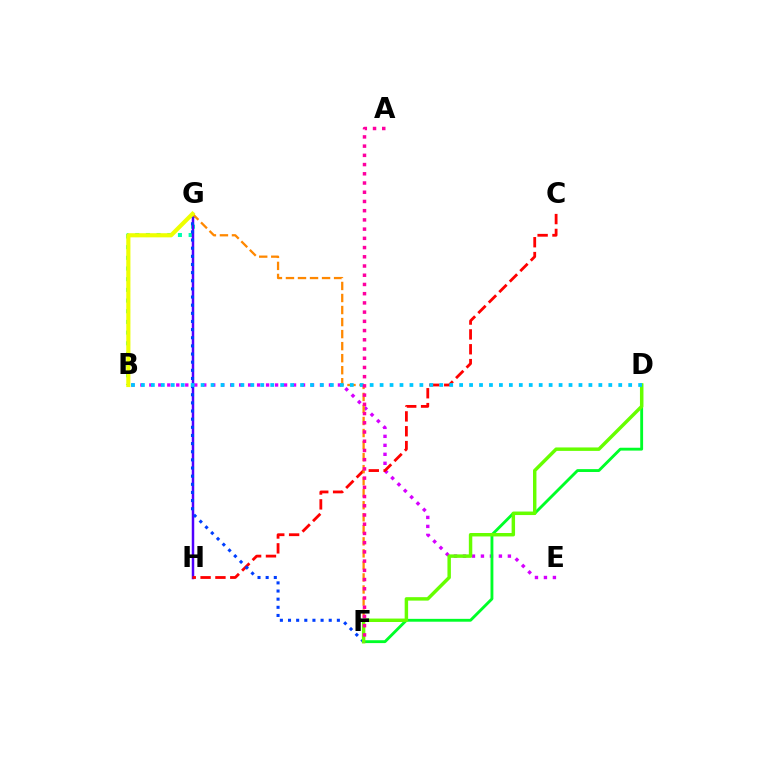{('B', 'G'): [{'color': '#00ffaf', 'line_style': 'dotted', 'thickness': 2.9}, {'color': '#eeff00', 'line_style': 'solid', 'thickness': 2.98}], ('G', 'H'): [{'color': '#4f00ff', 'line_style': 'solid', 'thickness': 1.79}], ('B', 'E'): [{'color': '#d600ff', 'line_style': 'dotted', 'thickness': 2.44}], ('C', 'H'): [{'color': '#ff0000', 'line_style': 'dashed', 'thickness': 2.02}], ('F', 'G'): [{'color': '#003fff', 'line_style': 'dotted', 'thickness': 2.21}, {'color': '#ff8800', 'line_style': 'dashed', 'thickness': 1.63}], ('D', 'F'): [{'color': '#00ff27', 'line_style': 'solid', 'thickness': 2.06}, {'color': '#66ff00', 'line_style': 'solid', 'thickness': 2.48}], ('B', 'D'): [{'color': '#00c7ff', 'line_style': 'dotted', 'thickness': 2.7}], ('A', 'F'): [{'color': '#ff00a0', 'line_style': 'dotted', 'thickness': 2.51}]}